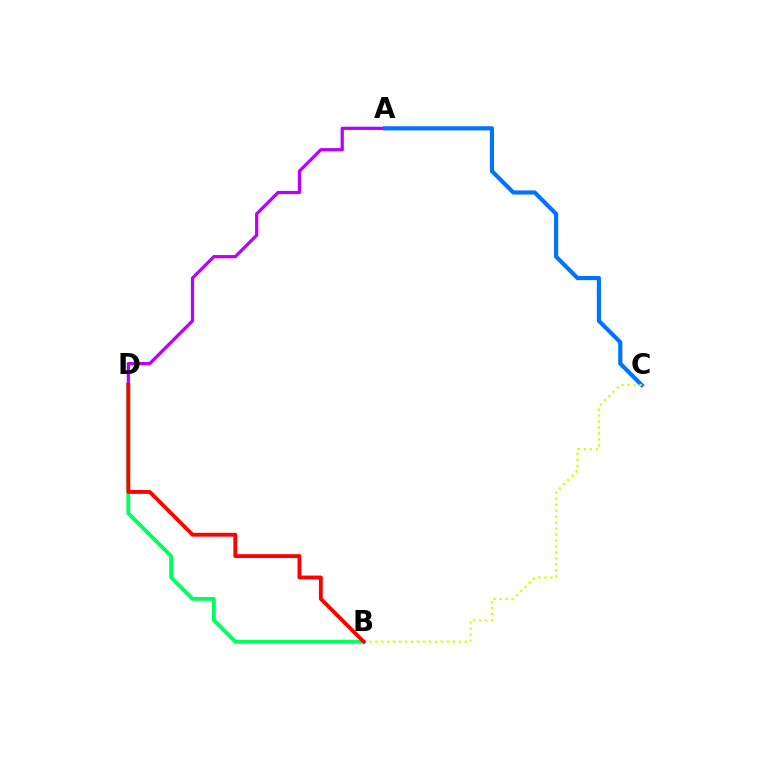{('B', 'D'): [{'color': '#00ff5c', 'line_style': 'solid', 'thickness': 2.74}, {'color': '#ff0000', 'line_style': 'solid', 'thickness': 2.77}], ('A', 'D'): [{'color': '#b900ff', 'line_style': 'solid', 'thickness': 2.33}], ('A', 'C'): [{'color': '#0074ff', 'line_style': 'solid', 'thickness': 2.99}], ('B', 'C'): [{'color': '#d1ff00', 'line_style': 'dotted', 'thickness': 1.62}]}